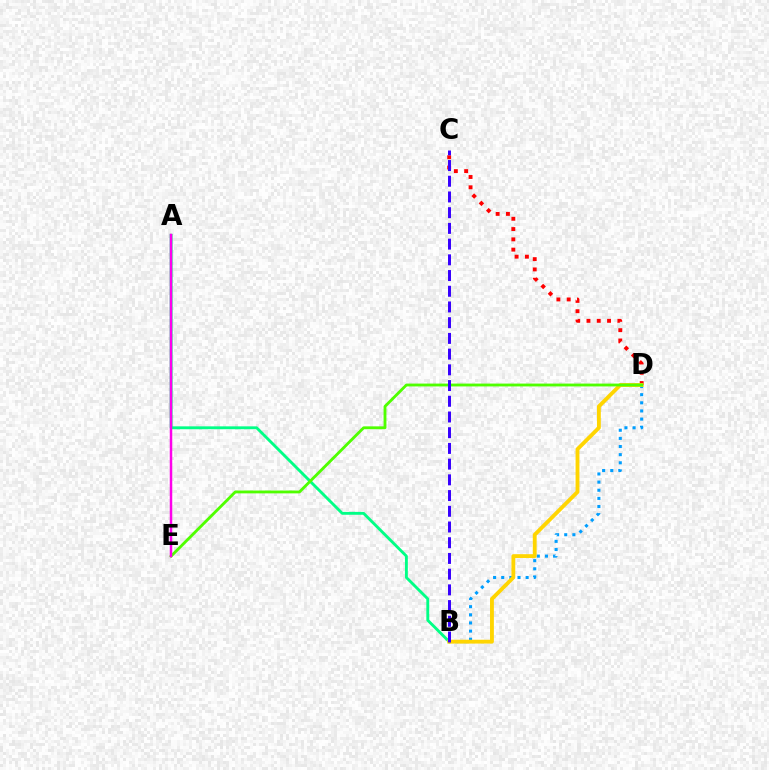{('A', 'B'): [{'color': '#00ff86', 'line_style': 'solid', 'thickness': 2.06}], ('C', 'D'): [{'color': '#ff0000', 'line_style': 'dotted', 'thickness': 2.8}], ('B', 'D'): [{'color': '#009eff', 'line_style': 'dotted', 'thickness': 2.21}, {'color': '#ffd500', 'line_style': 'solid', 'thickness': 2.77}], ('D', 'E'): [{'color': '#4fff00', 'line_style': 'solid', 'thickness': 2.05}], ('B', 'C'): [{'color': '#3700ff', 'line_style': 'dashed', 'thickness': 2.14}], ('A', 'E'): [{'color': '#ff00ed', 'line_style': 'solid', 'thickness': 1.79}]}